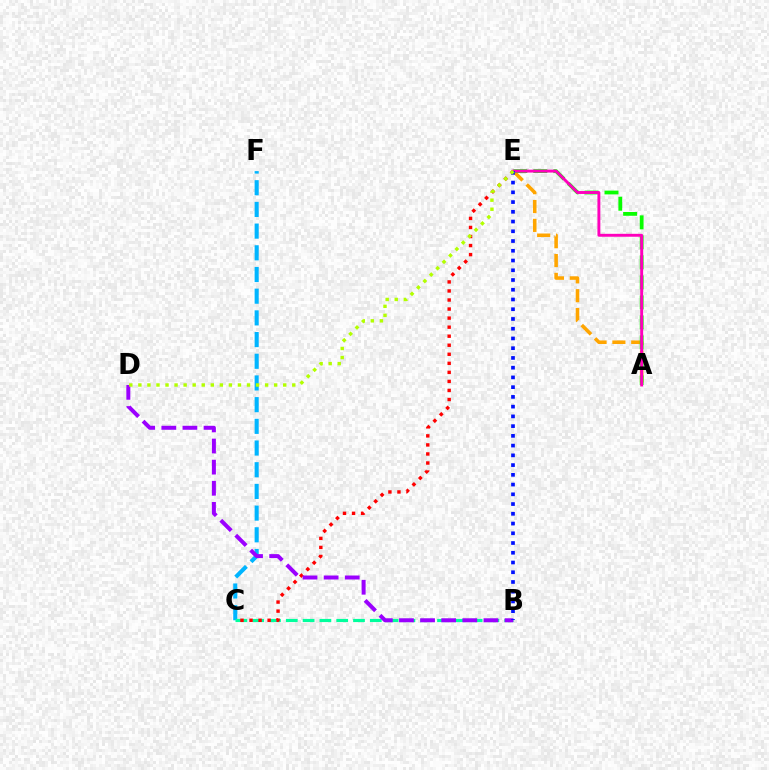{('C', 'F'): [{'color': '#00b5ff', 'line_style': 'dashed', 'thickness': 2.95}], ('B', 'C'): [{'color': '#00ff9d', 'line_style': 'dashed', 'thickness': 2.28}], ('C', 'E'): [{'color': '#ff0000', 'line_style': 'dotted', 'thickness': 2.46}], ('A', 'E'): [{'color': '#ffa500', 'line_style': 'dashed', 'thickness': 2.56}, {'color': '#08ff00', 'line_style': 'dashed', 'thickness': 2.72}, {'color': '#ff00bd', 'line_style': 'solid', 'thickness': 2.1}], ('B', 'D'): [{'color': '#9b00ff', 'line_style': 'dashed', 'thickness': 2.87}], ('B', 'E'): [{'color': '#0010ff', 'line_style': 'dotted', 'thickness': 2.65}], ('D', 'E'): [{'color': '#b3ff00', 'line_style': 'dotted', 'thickness': 2.46}]}